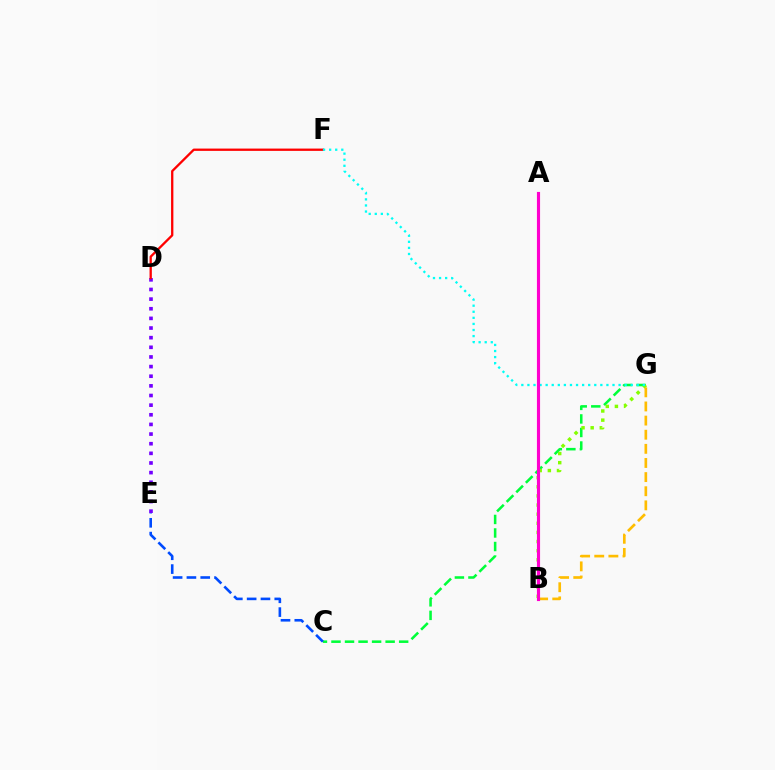{('D', 'E'): [{'color': '#7200ff', 'line_style': 'dotted', 'thickness': 2.62}], ('C', 'G'): [{'color': '#00ff39', 'line_style': 'dashed', 'thickness': 1.84}], ('C', 'E'): [{'color': '#004bff', 'line_style': 'dashed', 'thickness': 1.88}], ('B', 'G'): [{'color': '#84ff00', 'line_style': 'dotted', 'thickness': 2.48}, {'color': '#ffbd00', 'line_style': 'dashed', 'thickness': 1.92}], ('D', 'F'): [{'color': '#ff0000', 'line_style': 'solid', 'thickness': 1.66}], ('F', 'G'): [{'color': '#00fff6', 'line_style': 'dotted', 'thickness': 1.65}], ('A', 'B'): [{'color': '#ff00cf', 'line_style': 'solid', 'thickness': 2.26}]}